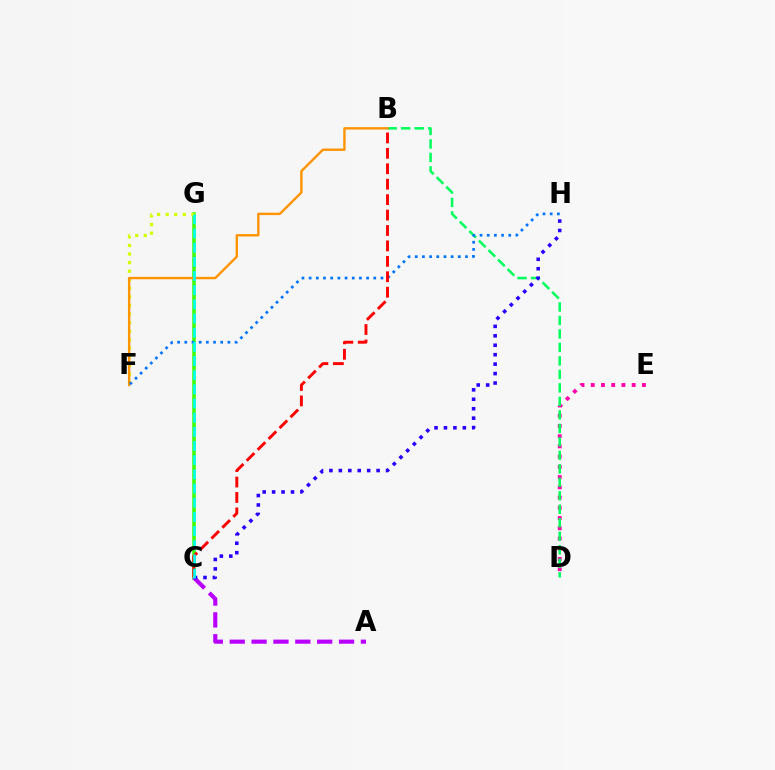{('D', 'E'): [{'color': '#ff00ac', 'line_style': 'dotted', 'thickness': 2.78}], ('C', 'G'): [{'color': '#3dff00', 'line_style': 'solid', 'thickness': 2.53}, {'color': '#00fff6', 'line_style': 'dashed', 'thickness': 1.92}], ('A', 'C'): [{'color': '#b900ff', 'line_style': 'dashed', 'thickness': 2.97}], ('B', 'D'): [{'color': '#00ff5c', 'line_style': 'dashed', 'thickness': 1.83}], ('F', 'G'): [{'color': '#d1ff00', 'line_style': 'dotted', 'thickness': 2.33}], ('B', 'F'): [{'color': '#ff9400', 'line_style': 'solid', 'thickness': 1.72}], ('C', 'H'): [{'color': '#2500ff', 'line_style': 'dotted', 'thickness': 2.57}], ('F', 'H'): [{'color': '#0074ff', 'line_style': 'dotted', 'thickness': 1.95}], ('B', 'C'): [{'color': '#ff0000', 'line_style': 'dashed', 'thickness': 2.1}]}